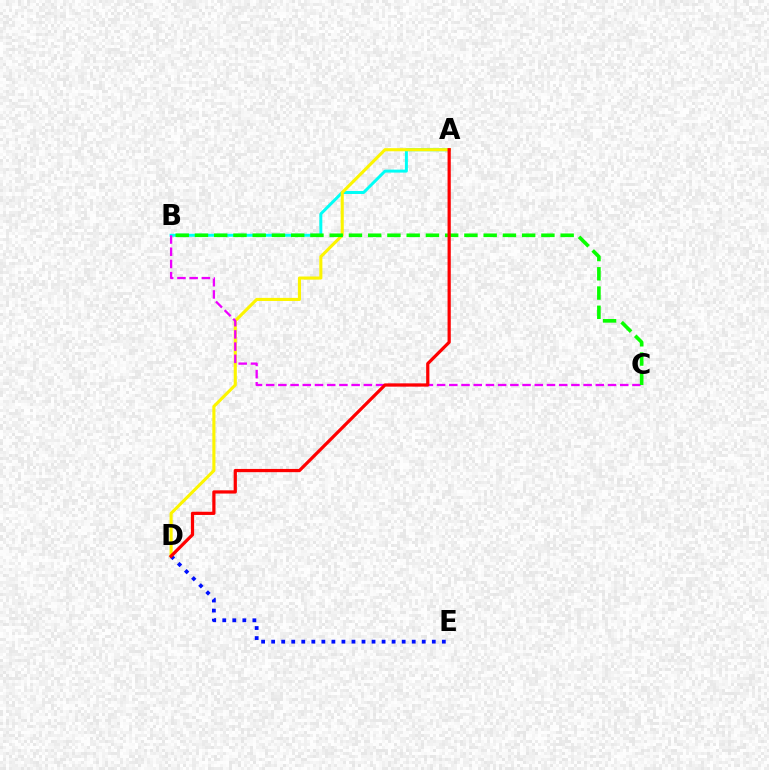{('A', 'B'): [{'color': '#00fff6', 'line_style': 'solid', 'thickness': 2.13}], ('A', 'D'): [{'color': '#fcf500', 'line_style': 'solid', 'thickness': 2.23}, {'color': '#ff0000', 'line_style': 'solid', 'thickness': 2.32}], ('B', 'C'): [{'color': '#ee00ff', 'line_style': 'dashed', 'thickness': 1.66}, {'color': '#08ff00', 'line_style': 'dashed', 'thickness': 2.61}], ('D', 'E'): [{'color': '#0010ff', 'line_style': 'dotted', 'thickness': 2.73}]}